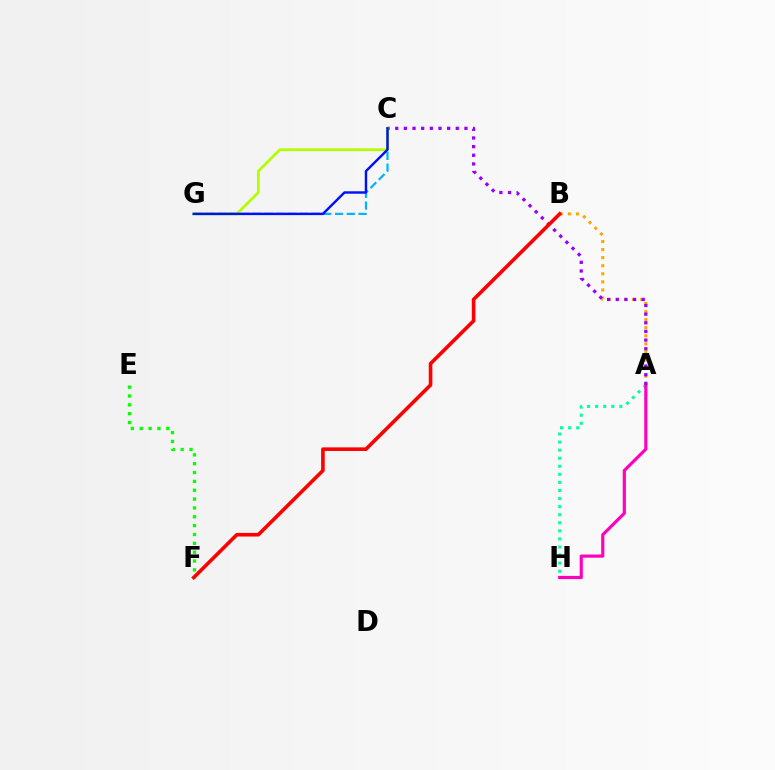{('A', 'H'): [{'color': '#00ff9d', 'line_style': 'dotted', 'thickness': 2.19}, {'color': '#ff00bd', 'line_style': 'solid', 'thickness': 2.28}], ('A', 'B'): [{'color': '#ffa500', 'line_style': 'dotted', 'thickness': 2.19}], ('C', 'G'): [{'color': '#00b5ff', 'line_style': 'dashed', 'thickness': 1.59}, {'color': '#b3ff00', 'line_style': 'solid', 'thickness': 2.0}, {'color': '#0010ff', 'line_style': 'solid', 'thickness': 1.76}], ('A', 'C'): [{'color': '#9b00ff', 'line_style': 'dotted', 'thickness': 2.35}], ('E', 'F'): [{'color': '#08ff00', 'line_style': 'dotted', 'thickness': 2.4}], ('B', 'F'): [{'color': '#ff0000', 'line_style': 'solid', 'thickness': 2.6}]}